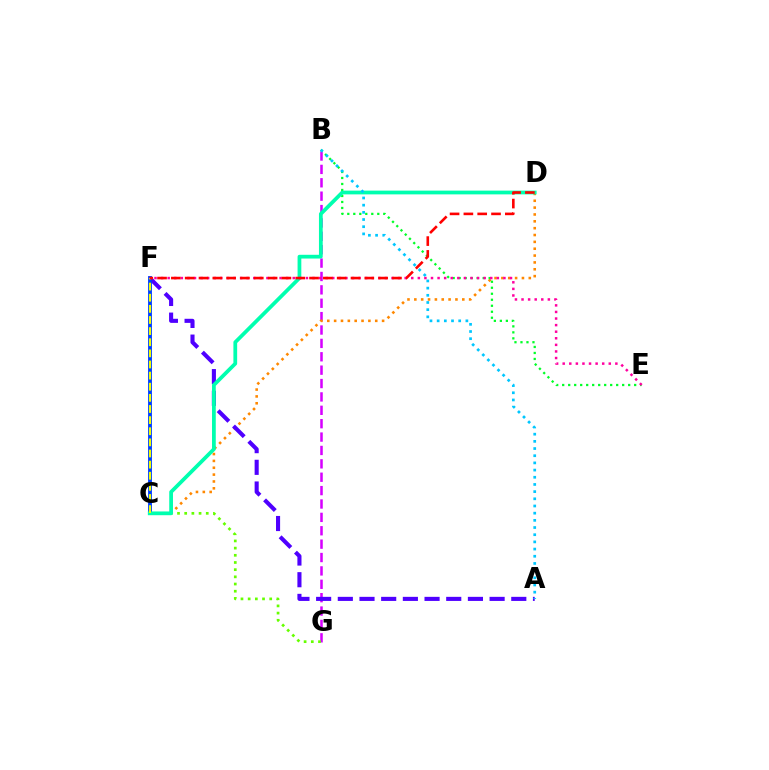{('B', 'G'): [{'color': '#d600ff', 'line_style': 'dashed', 'thickness': 1.82}], ('C', 'G'): [{'color': '#66ff00', 'line_style': 'dotted', 'thickness': 1.95}], ('C', 'D'): [{'color': '#ff8800', 'line_style': 'dotted', 'thickness': 1.86}, {'color': '#00ffaf', 'line_style': 'solid', 'thickness': 2.7}], ('B', 'E'): [{'color': '#00ff27', 'line_style': 'dotted', 'thickness': 1.63}], ('A', 'F'): [{'color': '#4f00ff', 'line_style': 'dashed', 'thickness': 2.95}], ('C', 'F'): [{'color': '#003fff', 'line_style': 'solid', 'thickness': 2.77}, {'color': '#eeff00', 'line_style': 'dashed', 'thickness': 1.51}], ('E', 'F'): [{'color': '#ff00a0', 'line_style': 'dotted', 'thickness': 1.79}], ('A', 'B'): [{'color': '#00c7ff', 'line_style': 'dotted', 'thickness': 1.95}], ('D', 'F'): [{'color': '#ff0000', 'line_style': 'dashed', 'thickness': 1.88}]}